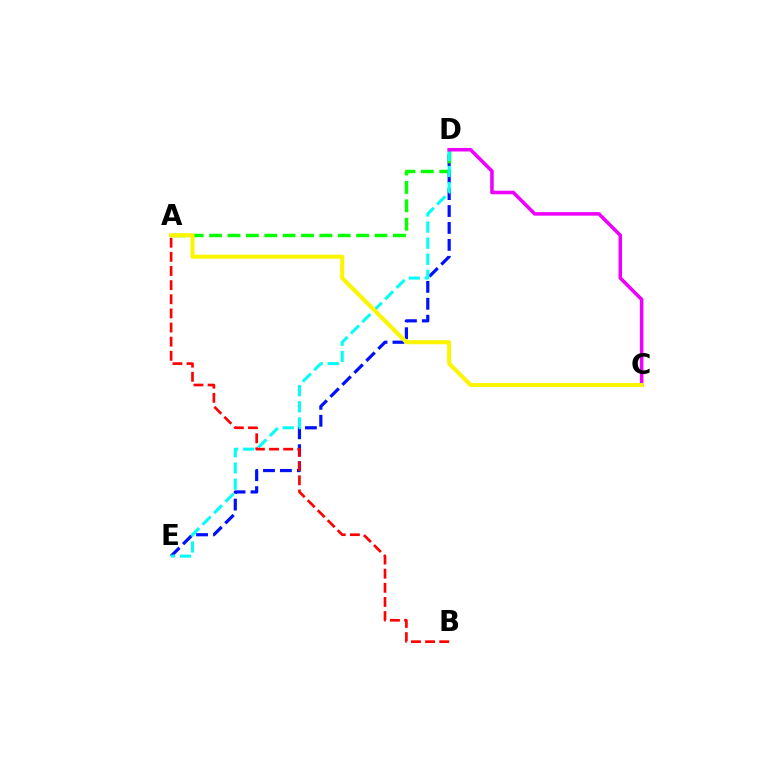{('D', 'E'): [{'color': '#0010ff', 'line_style': 'dashed', 'thickness': 2.3}, {'color': '#00fff6', 'line_style': 'dashed', 'thickness': 2.19}], ('A', 'D'): [{'color': '#08ff00', 'line_style': 'dashed', 'thickness': 2.5}], ('A', 'B'): [{'color': '#ff0000', 'line_style': 'dashed', 'thickness': 1.92}], ('C', 'D'): [{'color': '#ee00ff', 'line_style': 'solid', 'thickness': 2.55}], ('A', 'C'): [{'color': '#fcf500', 'line_style': 'solid', 'thickness': 2.92}]}